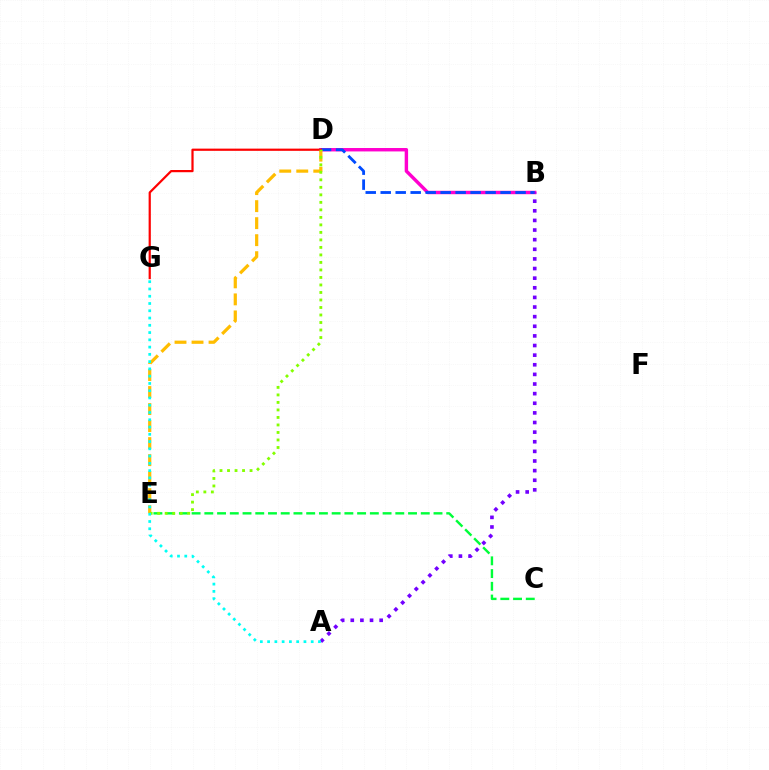{('B', 'D'): [{'color': '#ff00cf', 'line_style': 'solid', 'thickness': 2.46}, {'color': '#004bff', 'line_style': 'dashed', 'thickness': 2.04}], ('D', 'E'): [{'color': '#ffbd00', 'line_style': 'dashed', 'thickness': 2.31}, {'color': '#84ff00', 'line_style': 'dotted', 'thickness': 2.04}], ('A', 'B'): [{'color': '#7200ff', 'line_style': 'dotted', 'thickness': 2.61}], ('D', 'G'): [{'color': '#ff0000', 'line_style': 'solid', 'thickness': 1.59}], ('C', 'E'): [{'color': '#00ff39', 'line_style': 'dashed', 'thickness': 1.73}], ('A', 'G'): [{'color': '#00fff6', 'line_style': 'dotted', 'thickness': 1.97}]}